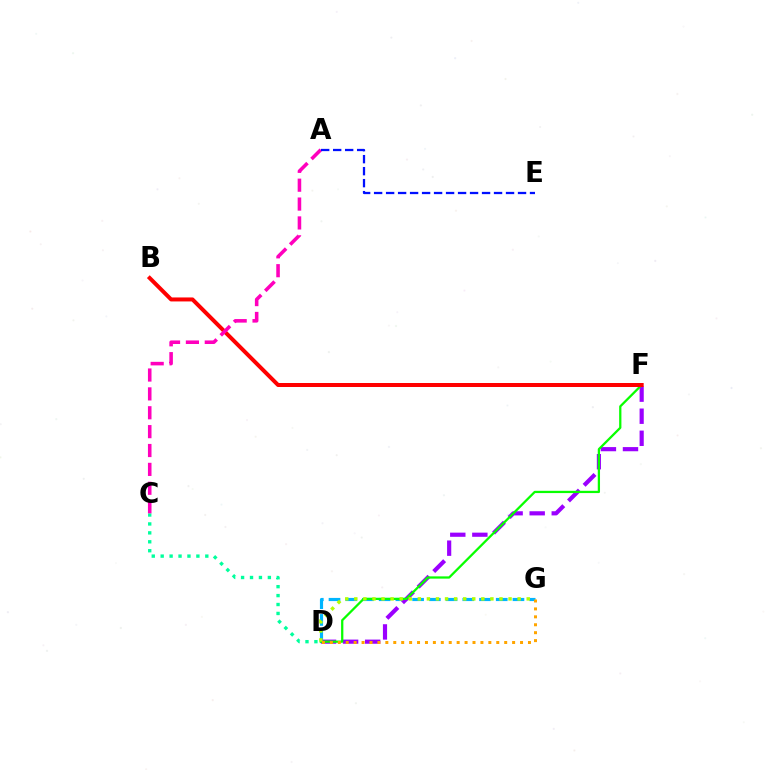{('D', 'G'): [{'color': '#00b5ff', 'line_style': 'dashed', 'thickness': 2.27}, {'color': '#b3ff00', 'line_style': 'dotted', 'thickness': 2.47}, {'color': '#ffa500', 'line_style': 'dotted', 'thickness': 2.15}], ('D', 'F'): [{'color': '#9b00ff', 'line_style': 'dashed', 'thickness': 3.0}, {'color': '#08ff00', 'line_style': 'solid', 'thickness': 1.63}], ('B', 'F'): [{'color': '#ff0000', 'line_style': 'solid', 'thickness': 2.87}], ('C', 'D'): [{'color': '#00ff9d', 'line_style': 'dotted', 'thickness': 2.43}], ('A', 'C'): [{'color': '#ff00bd', 'line_style': 'dashed', 'thickness': 2.56}], ('A', 'E'): [{'color': '#0010ff', 'line_style': 'dashed', 'thickness': 1.63}]}